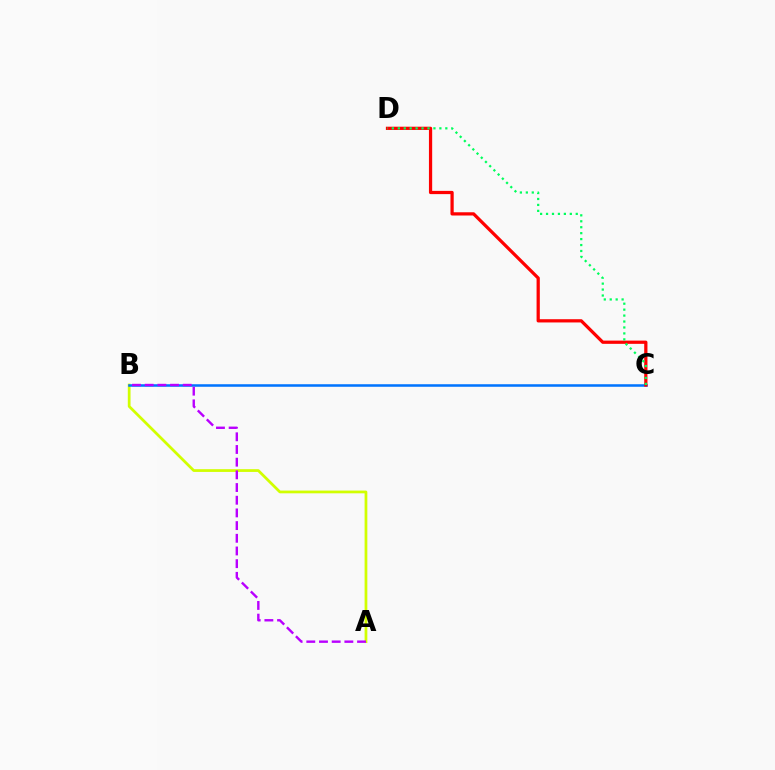{('A', 'B'): [{'color': '#d1ff00', 'line_style': 'solid', 'thickness': 1.98}, {'color': '#b900ff', 'line_style': 'dashed', 'thickness': 1.72}], ('B', 'C'): [{'color': '#0074ff', 'line_style': 'solid', 'thickness': 1.83}], ('C', 'D'): [{'color': '#ff0000', 'line_style': 'solid', 'thickness': 2.33}, {'color': '#00ff5c', 'line_style': 'dotted', 'thickness': 1.61}]}